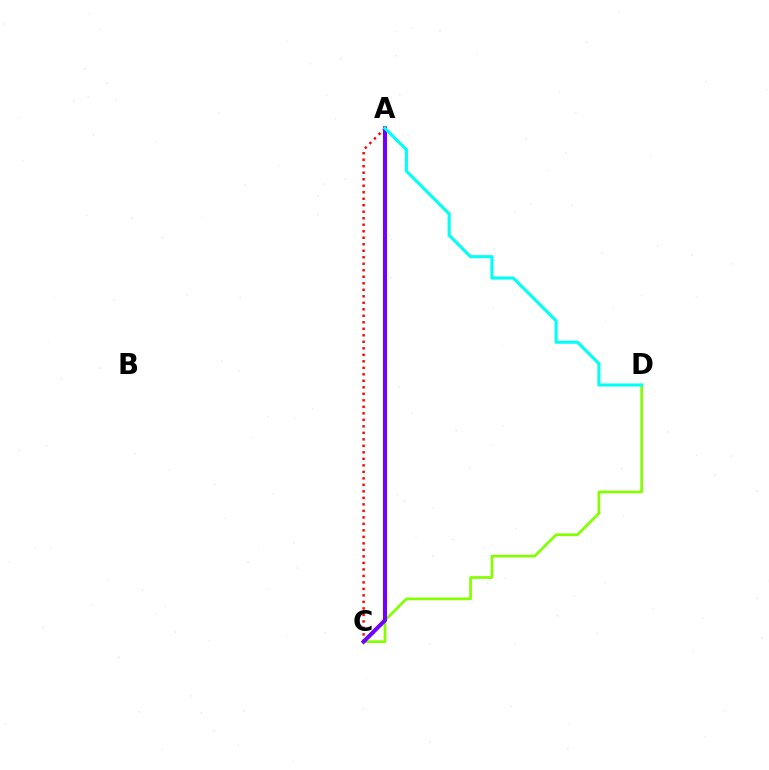{('A', 'C'): [{'color': '#ff0000', 'line_style': 'dotted', 'thickness': 1.77}, {'color': '#7200ff', 'line_style': 'solid', 'thickness': 2.91}], ('C', 'D'): [{'color': '#84ff00', 'line_style': 'solid', 'thickness': 1.96}], ('A', 'D'): [{'color': '#00fff6', 'line_style': 'solid', 'thickness': 2.23}]}